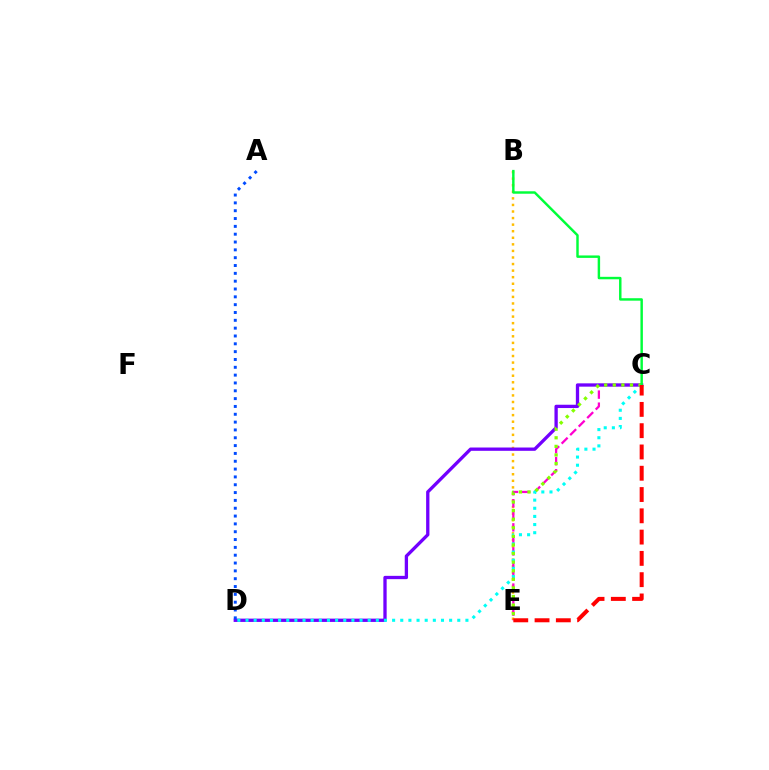{('B', 'E'): [{'color': '#ffbd00', 'line_style': 'dotted', 'thickness': 1.78}], ('C', 'E'): [{'color': '#ff00cf', 'line_style': 'dashed', 'thickness': 1.64}, {'color': '#84ff00', 'line_style': 'dotted', 'thickness': 2.33}, {'color': '#ff0000', 'line_style': 'dashed', 'thickness': 2.89}], ('C', 'D'): [{'color': '#7200ff', 'line_style': 'solid', 'thickness': 2.38}, {'color': '#00fff6', 'line_style': 'dotted', 'thickness': 2.21}], ('B', 'C'): [{'color': '#00ff39', 'line_style': 'solid', 'thickness': 1.77}], ('A', 'D'): [{'color': '#004bff', 'line_style': 'dotted', 'thickness': 2.13}]}